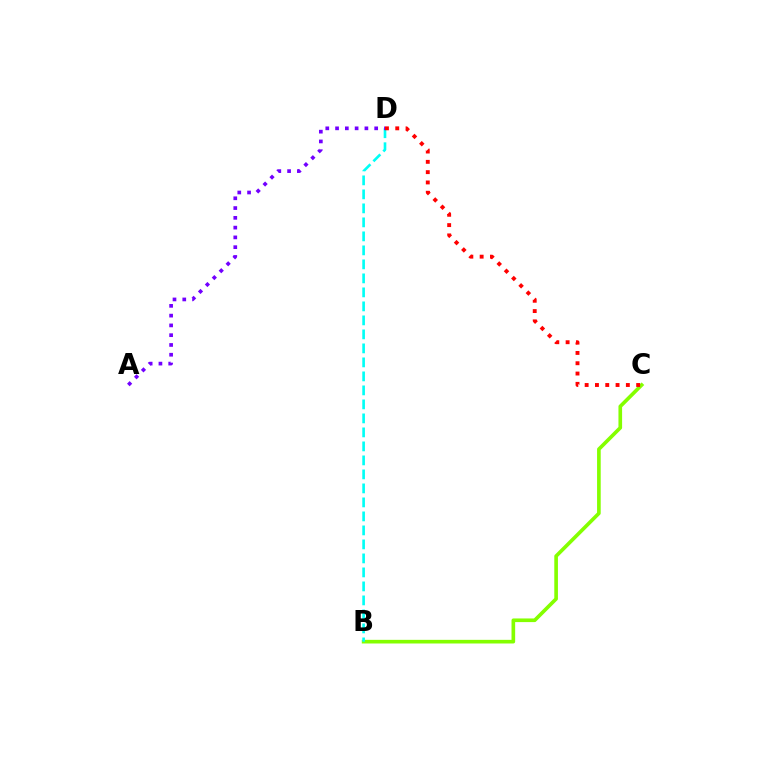{('B', 'C'): [{'color': '#84ff00', 'line_style': 'solid', 'thickness': 2.63}], ('B', 'D'): [{'color': '#00fff6', 'line_style': 'dashed', 'thickness': 1.9}], ('A', 'D'): [{'color': '#7200ff', 'line_style': 'dotted', 'thickness': 2.66}], ('C', 'D'): [{'color': '#ff0000', 'line_style': 'dotted', 'thickness': 2.8}]}